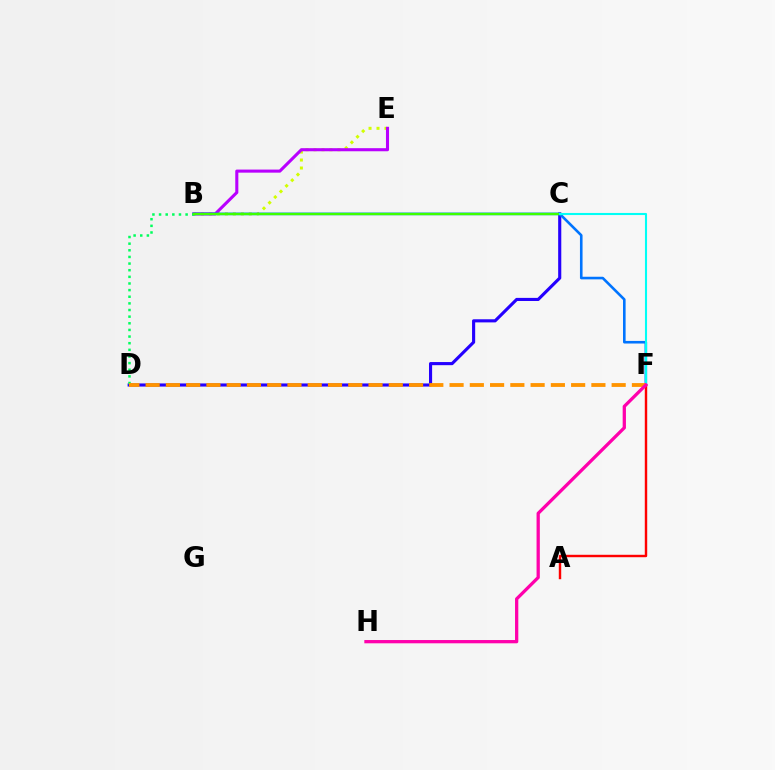{('B', 'E'): [{'color': '#d1ff00', 'line_style': 'dotted', 'thickness': 2.17}, {'color': '#b900ff', 'line_style': 'solid', 'thickness': 2.22}], ('C', 'D'): [{'color': '#2500ff', 'line_style': 'solid', 'thickness': 2.24}], ('B', 'F'): [{'color': '#0074ff', 'line_style': 'solid', 'thickness': 1.87}], ('B', 'D'): [{'color': '#00ff5c', 'line_style': 'dotted', 'thickness': 1.8}], ('A', 'F'): [{'color': '#ff0000', 'line_style': 'solid', 'thickness': 1.74}], ('B', 'C'): [{'color': '#3dff00', 'line_style': 'solid', 'thickness': 1.71}], ('C', 'F'): [{'color': '#00fff6', 'line_style': 'solid', 'thickness': 1.51}], ('D', 'F'): [{'color': '#ff9400', 'line_style': 'dashed', 'thickness': 2.75}], ('F', 'H'): [{'color': '#ff00ac', 'line_style': 'solid', 'thickness': 2.35}]}